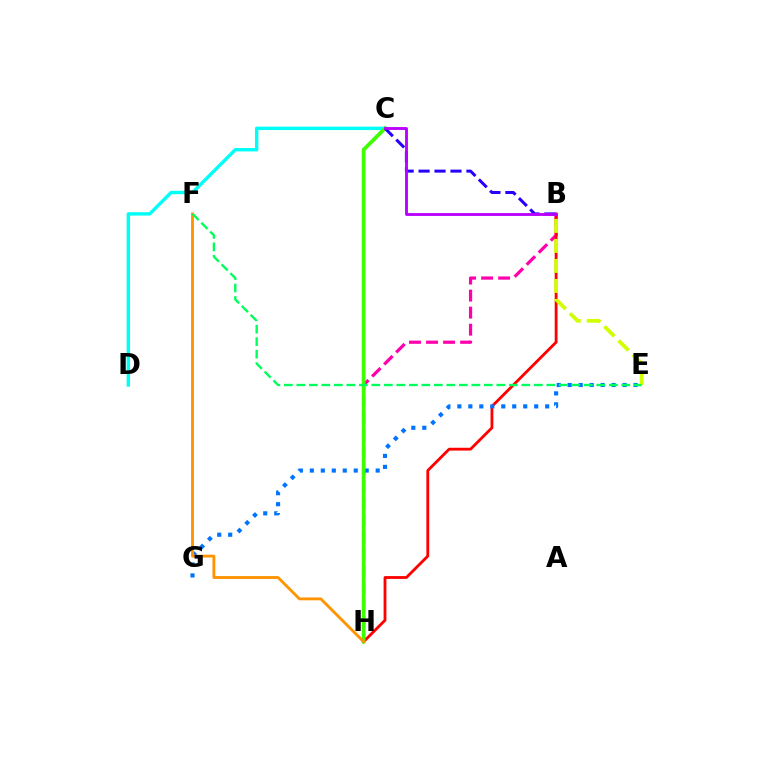{('B', 'H'): [{'color': '#ff00ac', 'line_style': 'dashed', 'thickness': 2.31}, {'color': '#ff0000', 'line_style': 'solid', 'thickness': 2.03}], ('C', 'D'): [{'color': '#00fff6', 'line_style': 'solid', 'thickness': 2.45}], ('E', 'G'): [{'color': '#0074ff', 'line_style': 'dotted', 'thickness': 2.98}], ('C', 'H'): [{'color': '#3dff00', 'line_style': 'solid', 'thickness': 2.69}], ('B', 'C'): [{'color': '#2500ff', 'line_style': 'dashed', 'thickness': 2.17}, {'color': '#b900ff', 'line_style': 'solid', 'thickness': 2.05}], ('B', 'E'): [{'color': '#d1ff00', 'line_style': 'dashed', 'thickness': 2.72}], ('F', 'H'): [{'color': '#ff9400', 'line_style': 'solid', 'thickness': 2.05}], ('E', 'F'): [{'color': '#00ff5c', 'line_style': 'dashed', 'thickness': 1.7}]}